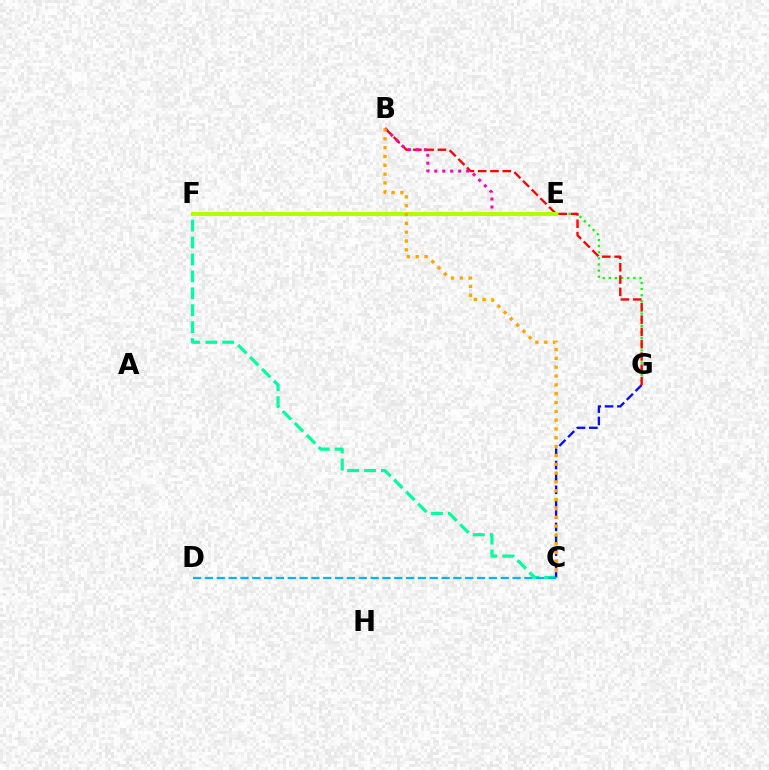{('C', 'F'): [{'color': '#00ff9d', 'line_style': 'dashed', 'thickness': 2.3}], ('E', 'F'): [{'color': '#9b00ff', 'line_style': 'solid', 'thickness': 2.86}, {'color': '#b3ff00', 'line_style': 'solid', 'thickness': 2.89}], ('C', 'G'): [{'color': '#0010ff', 'line_style': 'dashed', 'thickness': 1.68}], ('C', 'D'): [{'color': '#00b5ff', 'line_style': 'dashed', 'thickness': 1.61}], ('E', 'G'): [{'color': '#08ff00', 'line_style': 'dotted', 'thickness': 1.67}], ('B', 'G'): [{'color': '#ff0000', 'line_style': 'dashed', 'thickness': 1.67}], ('B', 'E'): [{'color': '#ff00bd', 'line_style': 'dotted', 'thickness': 2.16}], ('B', 'C'): [{'color': '#ffa500', 'line_style': 'dotted', 'thickness': 2.4}]}